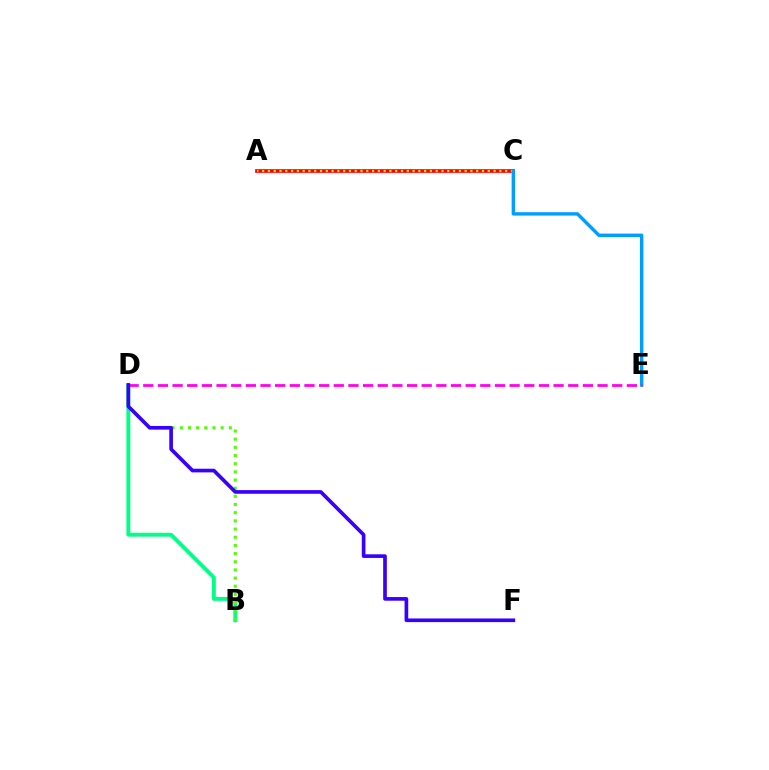{('A', 'C'): [{'color': '#ff0000', 'line_style': 'solid', 'thickness': 2.65}, {'color': '#ffd500', 'line_style': 'dotted', 'thickness': 1.57}], ('C', 'E'): [{'color': '#009eff', 'line_style': 'solid', 'thickness': 2.44}], ('B', 'D'): [{'color': '#00ff86', 'line_style': 'solid', 'thickness': 2.79}, {'color': '#4fff00', 'line_style': 'dotted', 'thickness': 2.22}], ('D', 'E'): [{'color': '#ff00ed', 'line_style': 'dashed', 'thickness': 1.99}], ('D', 'F'): [{'color': '#3700ff', 'line_style': 'solid', 'thickness': 2.63}]}